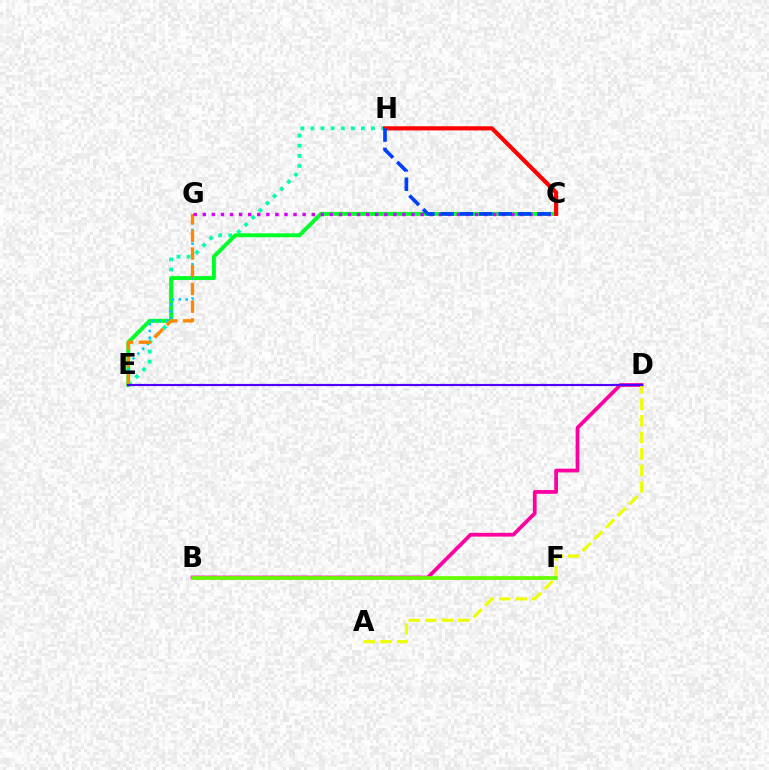{('B', 'D'): [{'color': '#ff00a0', 'line_style': 'solid', 'thickness': 2.7}], ('E', 'H'): [{'color': '#00ffaf', 'line_style': 'dotted', 'thickness': 2.74}], ('C', 'E'): [{'color': '#00ff27', 'line_style': 'solid', 'thickness': 2.83}], ('A', 'D'): [{'color': '#eeff00', 'line_style': 'dashed', 'thickness': 2.25}], ('E', 'G'): [{'color': '#00c7ff', 'line_style': 'dotted', 'thickness': 1.86}, {'color': '#ff8800', 'line_style': 'dashed', 'thickness': 2.4}], ('C', 'G'): [{'color': '#d600ff', 'line_style': 'dotted', 'thickness': 2.47}], ('B', 'F'): [{'color': '#66ff00', 'line_style': 'solid', 'thickness': 2.67}], ('C', 'H'): [{'color': '#ff0000', 'line_style': 'solid', 'thickness': 2.99}, {'color': '#003fff', 'line_style': 'dashed', 'thickness': 2.63}], ('D', 'E'): [{'color': '#4f00ff', 'line_style': 'solid', 'thickness': 1.56}]}